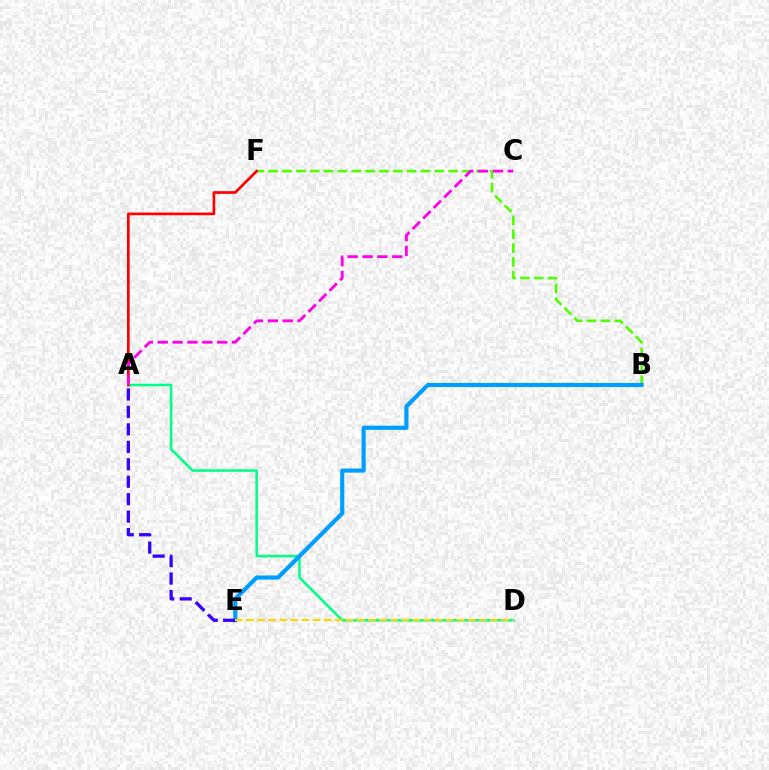{('A', 'D'): [{'color': '#00ff86', 'line_style': 'solid', 'thickness': 1.83}], ('B', 'F'): [{'color': '#4fff00', 'line_style': 'dashed', 'thickness': 1.88}], ('B', 'E'): [{'color': '#009eff', 'line_style': 'solid', 'thickness': 2.98}], ('A', 'F'): [{'color': '#ff0000', 'line_style': 'solid', 'thickness': 1.93}], ('A', 'C'): [{'color': '#ff00ed', 'line_style': 'dashed', 'thickness': 2.02}], ('A', 'E'): [{'color': '#3700ff', 'line_style': 'dashed', 'thickness': 2.37}], ('D', 'E'): [{'color': '#ffd500', 'line_style': 'dashed', 'thickness': 1.51}]}